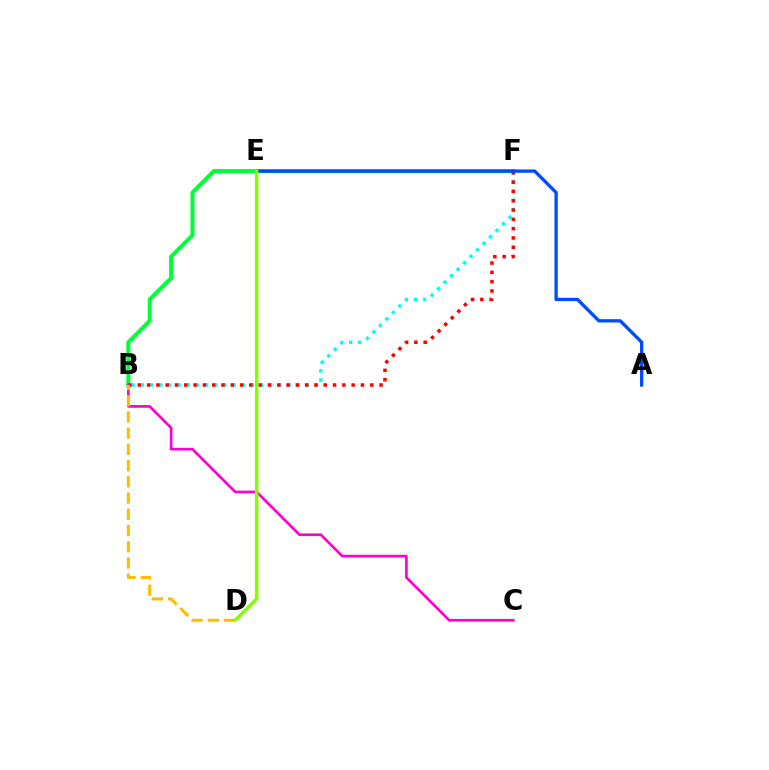{('B', 'F'): [{'color': '#00fff6', 'line_style': 'dotted', 'thickness': 2.49}, {'color': '#00ff39', 'line_style': 'solid', 'thickness': 2.91}, {'color': '#ff0000', 'line_style': 'dotted', 'thickness': 2.53}], ('D', 'E'): [{'color': '#7200ff', 'line_style': 'dashed', 'thickness': 1.67}, {'color': '#84ff00', 'line_style': 'solid', 'thickness': 2.48}], ('B', 'C'): [{'color': '#ff00cf', 'line_style': 'solid', 'thickness': 1.92}], ('B', 'D'): [{'color': '#ffbd00', 'line_style': 'dashed', 'thickness': 2.2}], ('A', 'E'): [{'color': '#004bff', 'line_style': 'solid', 'thickness': 2.38}]}